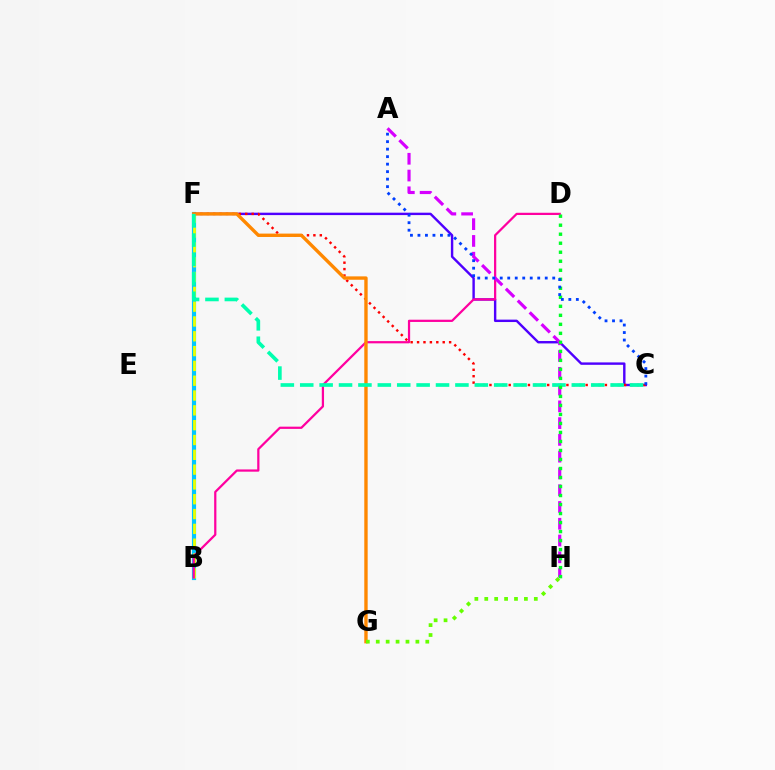{('B', 'F'): [{'color': '#00c7ff', 'line_style': 'solid', 'thickness': 3.0}, {'color': '#eeff00', 'line_style': 'dashed', 'thickness': 2.01}], ('C', 'F'): [{'color': '#4f00ff', 'line_style': 'solid', 'thickness': 1.73}, {'color': '#ff0000', 'line_style': 'dotted', 'thickness': 1.74}, {'color': '#00ffaf', 'line_style': 'dashed', 'thickness': 2.64}], ('B', 'D'): [{'color': '#ff00a0', 'line_style': 'solid', 'thickness': 1.61}], ('F', 'G'): [{'color': '#ff8800', 'line_style': 'solid', 'thickness': 2.43}], ('A', 'H'): [{'color': '#d600ff', 'line_style': 'dashed', 'thickness': 2.28}], ('D', 'H'): [{'color': '#00ff27', 'line_style': 'dotted', 'thickness': 2.45}], ('G', 'H'): [{'color': '#66ff00', 'line_style': 'dotted', 'thickness': 2.69}], ('A', 'C'): [{'color': '#003fff', 'line_style': 'dotted', 'thickness': 2.04}]}